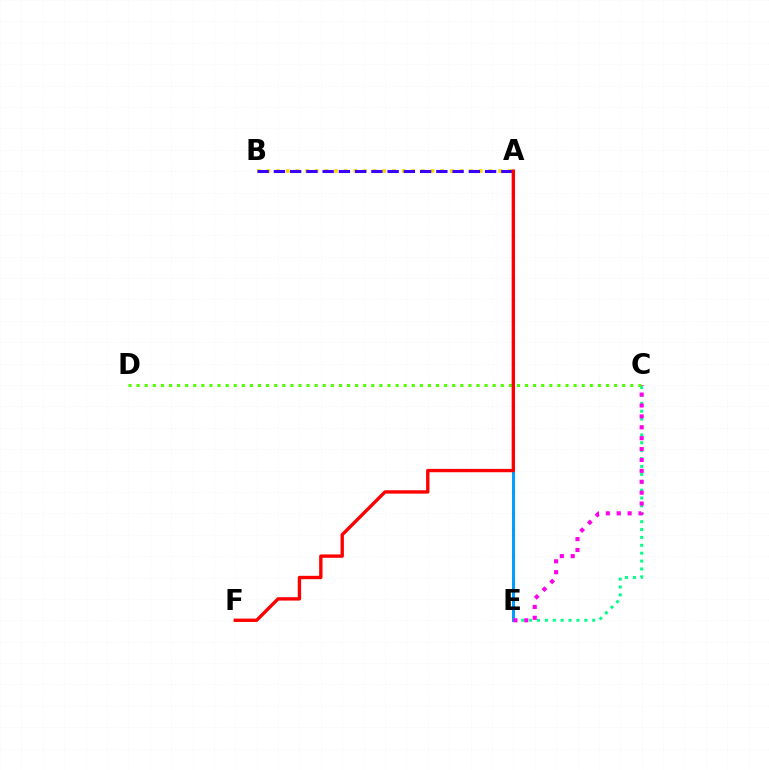{('A', 'B'): [{'color': '#ffd500', 'line_style': 'dotted', 'thickness': 2.62}, {'color': '#3700ff', 'line_style': 'dashed', 'thickness': 2.21}], ('A', 'E'): [{'color': '#009eff', 'line_style': 'solid', 'thickness': 2.16}], ('C', 'E'): [{'color': '#00ff86', 'line_style': 'dotted', 'thickness': 2.14}, {'color': '#ff00ed', 'line_style': 'dotted', 'thickness': 2.96}], ('C', 'D'): [{'color': '#4fff00', 'line_style': 'dotted', 'thickness': 2.2}], ('A', 'F'): [{'color': '#ff0000', 'line_style': 'solid', 'thickness': 2.42}]}